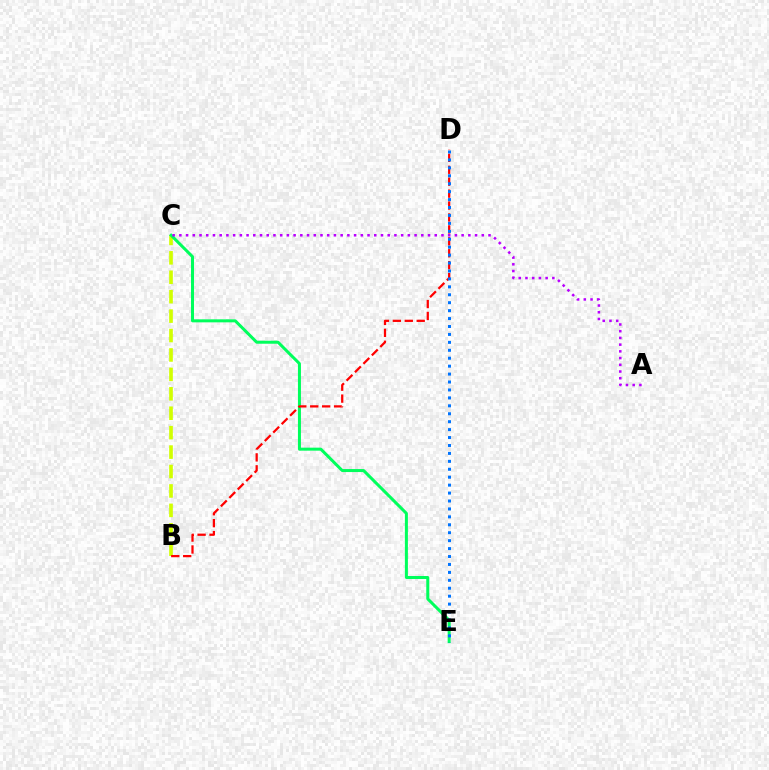{('B', 'C'): [{'color': '#d1ff00', 'line_style': 'dashed', 'thickness': 2.64}], ('C', 'E'): [{'color': '#00ff5c', 'line_style': 'solid', 'thickness': 2.17}], ('A', 'C'): [{'color': '#b900ff', 'line_style': 'dotted', 'thickness': 1.83}], ('B', 'D'): [{'color': '#ff0000', 'line_style': 'dashed', 'thickness': 1.62}], ('D', 'E'): [{'color': '#0074ff', 'line_style': 'dotted', 'thickness': 2.16}]}